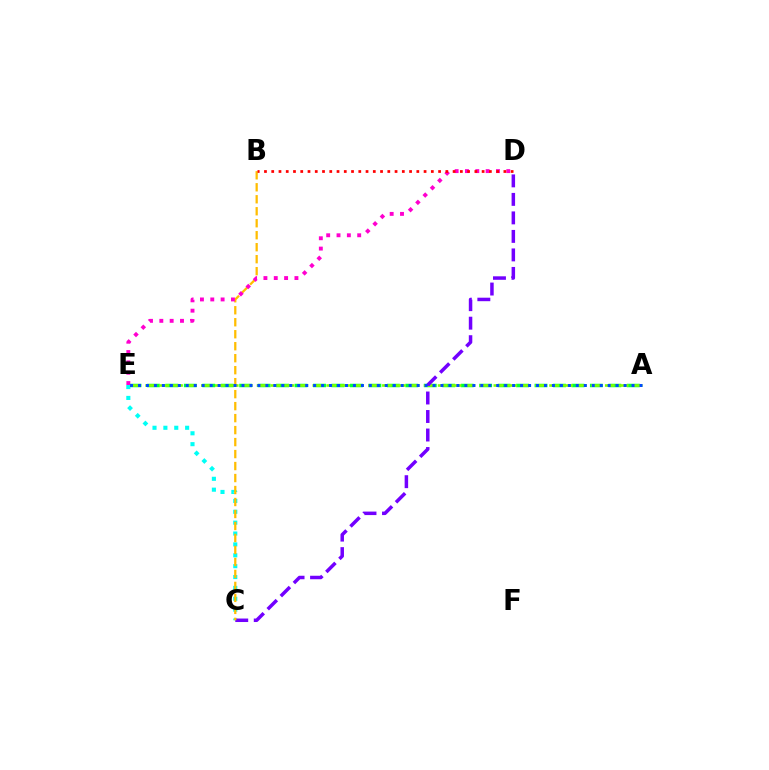{('A', 'E'): [{'color': '#00ff39', 'line_style': 'dashed', 'thickness': 2.51}, {'color': '#84ff00', 'line_style': 'dashed', 'thickness': 1.89}, {'color': '#004bff', 'line_style': 'dotted', 'thickness': 2.16}], ('C', 'E'): [{'color': '#00fff6', 'line_style': 'dotted', 'thickness': 2.95}], ('C', 'D'): [{'color': '#7200ff', 'line_style': 'dashed', 'thickness': 2.51}], ('B', 'C'): [{'color': '#ffbd00', 'line_style': 'dashed', 'thickness': 1.63}], ('D', 'E'): [{'color': '#ff00cf', 'line_style': 'dotted', 'thickness': 2.81}], ('B', 'D'): [{'color': '#ff0000', 'line_style': 'dotted', 'thickness': 1.97}]}